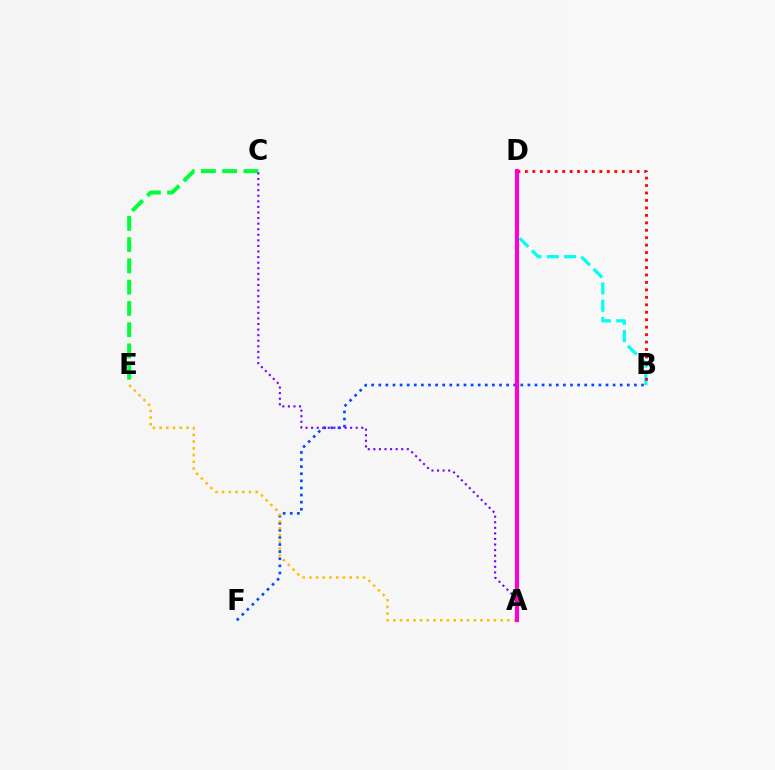{('B', 'F'): [{'color': '#004bff', 'line_style': 'dotted', 'thickness': 1.93}], ('C', 'E'): [{'color': '#00ff39', 'line_style': 'dashed', 'thickness': 2.89}], ('B', 'D'): [{'color': '#00fff6', 'line_style': 'dashed', 'thickness': 2.35}, {'color': '#ff0000', 'line_style': 'dotted', 'thickness': 2.03}], ('A', 'E'): [{'color': '#ffbd00', 'line_style': 'dotted', 'thickness': 1.82}], ('A', 'D'): [{'color': '#84ff00', 'line_style': 'solid', 'thickness': 2.8}, {'color': '#ff00cf', 'line_style': 'solid', 'thickness': 2.97}], ('A', 'C'): [{'color': '#7200ff', 'line_style': 'dotted', 'thickness': 1.52}]}